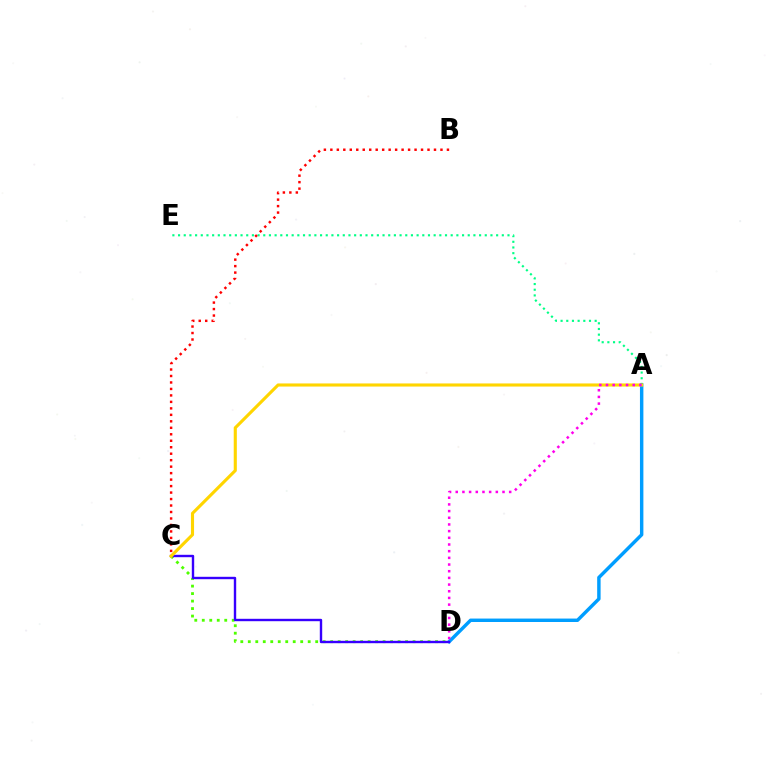{('C', 'D'): [{'color': '#4fff00', 'line_style': 'dotted', 'thickness': 2.03}, {'color': '#3700ff', 'line_style': 'solid', 'thickness': 1.73}], ('A', 'E'): [{'color': '#00ff86', 'line_style': 'dotted', 'thickness': 1.54}], ('B', 'C'): [{'color': '#ff0000', 'line_style': 'dotted', 'thickness': 1.76}], ('A', 'D'): [{'color': '#009eff', 'line_style': 'solid', 'thickness': 2.47}, {'color': '#ff00ed', 'line_style': 'dotted', 'thickness': 1.82}], ('A', 'C'): [{'color': '#ffd500', 'line_style': 'solid', 'thickness': 2.24}]}